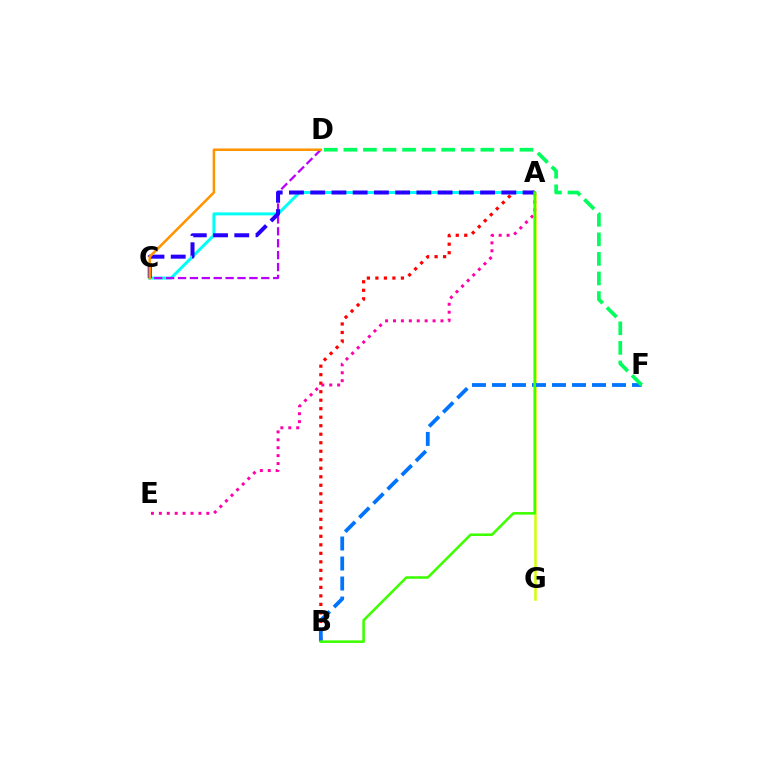{('A', 'B'): [{'color': '#ff0000', 'line_style': 'dotted', 'thickness': 2.31}, {'color': '#3dff00', 'line_style': 'solid', 'thickness': 1.85}], ('A', 'G'): [{'color': '#d1ff00', 'line_style': 'solid', 'thickness': 1.8}], ('B', 'F'): [{'color': '#0074ff', 'line_style': 'dashed', 'thickness': 2.72}], ('A', 'C'): [{'color': '#00fff6', 'line_style': 'solid', 'thickness': 2.15}, {'color': '#2500ff', 'line_style': 'dashed', 'thickness': 2.88}], ('C', 'D'): [{'color': '#b900ff', 'line_style': 'dashed', 'thickness': 1.62}, {'color': '#ff9400', 'line_style': 'solid', 'thickness': 1.82}], ('D', 'F'): [{'color': '#00ff5c', 'line_style': 'dashed', 'thickness': 2.66}], ('A', 'E'): [{'color': '#ff00ac', 'line_style': 'dotted', 'thickness': 2.15}]}